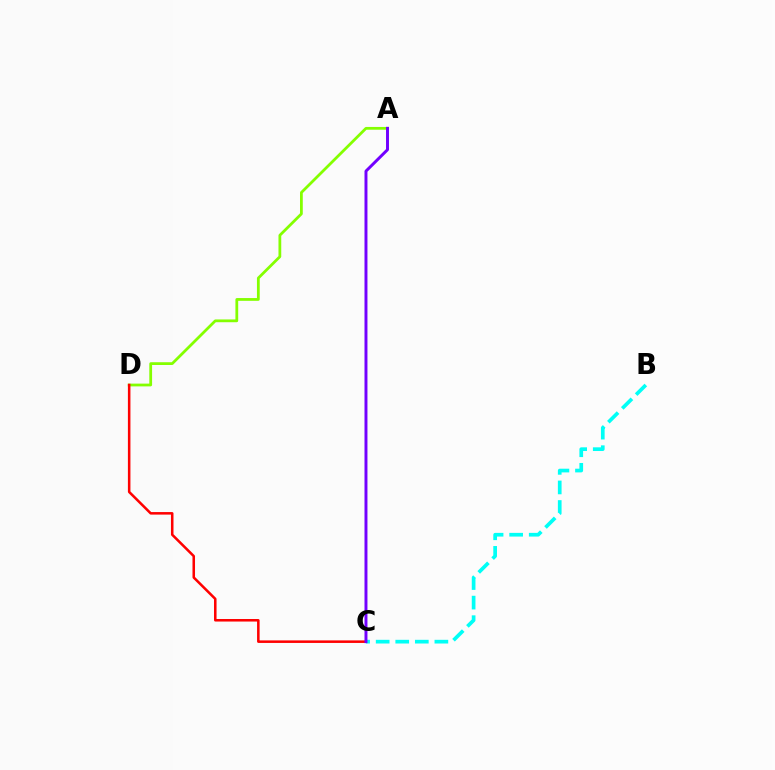{('A', 'D'): [{'color': '#84ff00', 'line_style': 'solid', 'thickness': 2.0}], ('C', 'D'): [{'color': '#ff0000', 'line_style': 'solid', 'thickness': 1.83}], ('B', 'C'): [{'color': '#00fff6', 'line_style': 'dashed', 'thickness': 2.66}], ('A', 'C'): [{'color': '#7200ff', 'line_style': 'solid', 'thickness': 2.12}]}